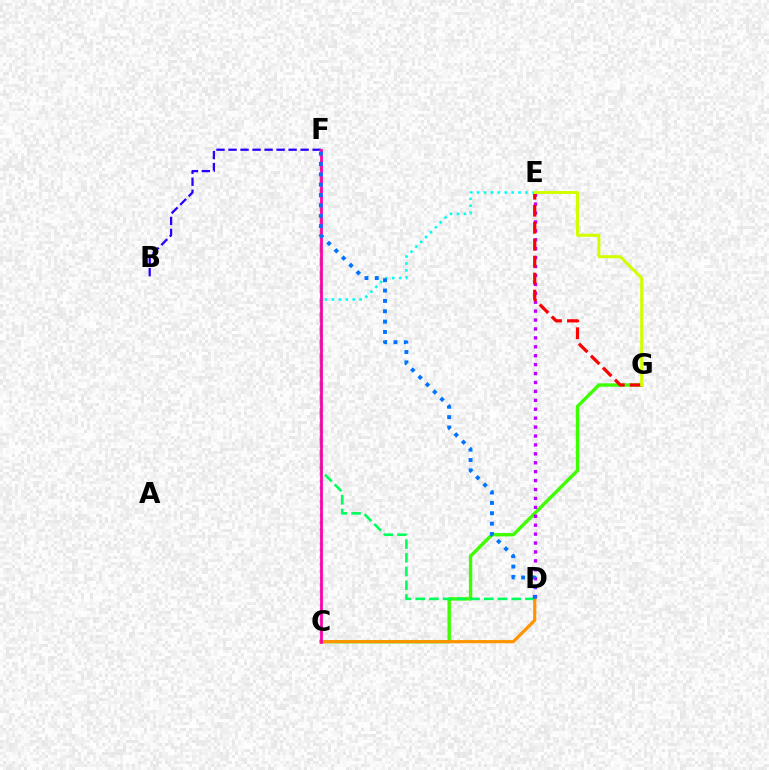{('B', 'F'): [{'color': '#2500ff', 'line_style': 'dashed', 'thickness': 1.63}], ('C', 'E'): [{'color': '#00fff6', 'line_style': 'dotted', 'thickness': 1.88}], ('C', 'G'): [{'color': '#3dff00', 'line_style': 'solid', 'thickness': 2.43}], ('D', 'F'): [{'color': '#00ff5c', 'line_style': 'dashed', 'thickness': 1.86}, {'color': '#0074ff', 'line_style': 'dotted', 'thickness': 2.81}], ('D', 'E'): [{'color': '#b900ff', 'line_style': 'dotted', 'thickness': 2.42}], ('E', 'G'): [{'color': '#ff0000', 'line_style': 'dashed', 'thickness': 2.31}, {'color': '#d1ff00', 'line_style': 'solid', 'thickness': 2.17}], ('C', 'D'): [{'color': '#ff9400', 'line_style': 'solid', 'thickness': 2.29}], ('C', 'F'): [{'color': '#ff00ac', 'line_style': 'solid', 'thickness': 2.0}]}